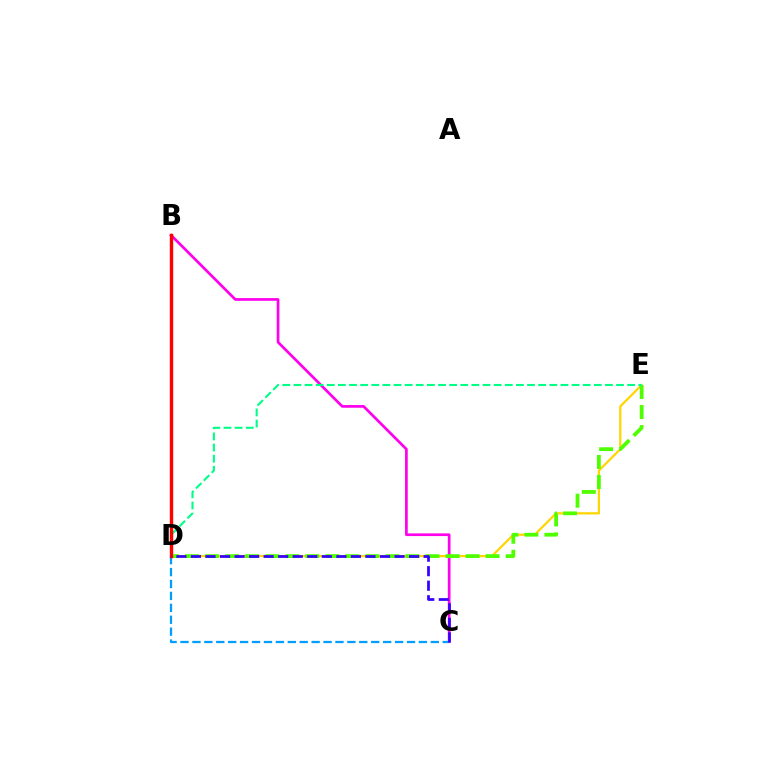{('B', 'C'): [{'color': '#ff00ed', 'line_style': 'solid', 'thickness': 1.95}], ('D', 'E'): [{'color': '#ffd500', 'line_style': 'solid', 'thickness': 1.59}, {'color': '#4fff00', 'line_style': 'dashed', 'thickness': 2.72}, {'color': '#00ff86', 'line_style': 'dashed', 'thickness': 1.51}], ('C', 'D'): [{'color': '#009eff', 'line_style': 'dashed', 'thickness': 1.62}, {'color': '#3700ff', 'line_style': 'dashed', 'thickness': 1.98}], ('B', 'D'): [{'color': '#ff0000', 'line_style': 'solid', 'thickness': 2.45}]}